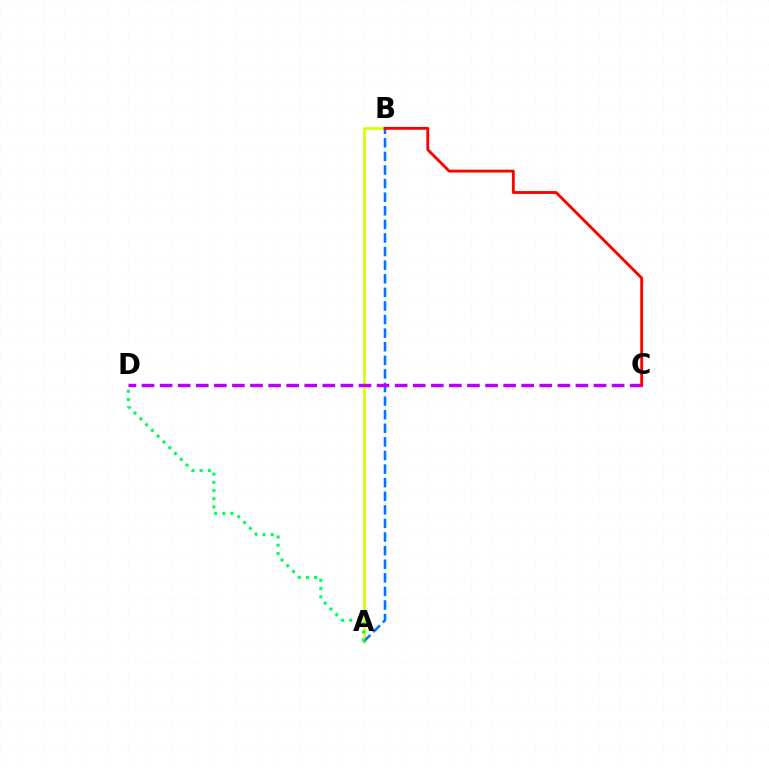{('A', 'B'): [{'color': '#d1ff00', 'line_style': 'solid', 'thickness': 1.88}, {'color': '#0074ff', 'line_style': 'dashed', 'thickness': 1.85}], ('C', 'D'): [{'color': '#b900ff', 'line_style': 'dashed', 'thickness': 2.46}], ('A', 'D'): [{'color': '#00ff5c', 'line_style': 'dotted', 'thickness': 2.22}], ('B', 'C'): [{'color': '#ff0000', 'line_style': 'solid', 'thickness': 2.05}]}